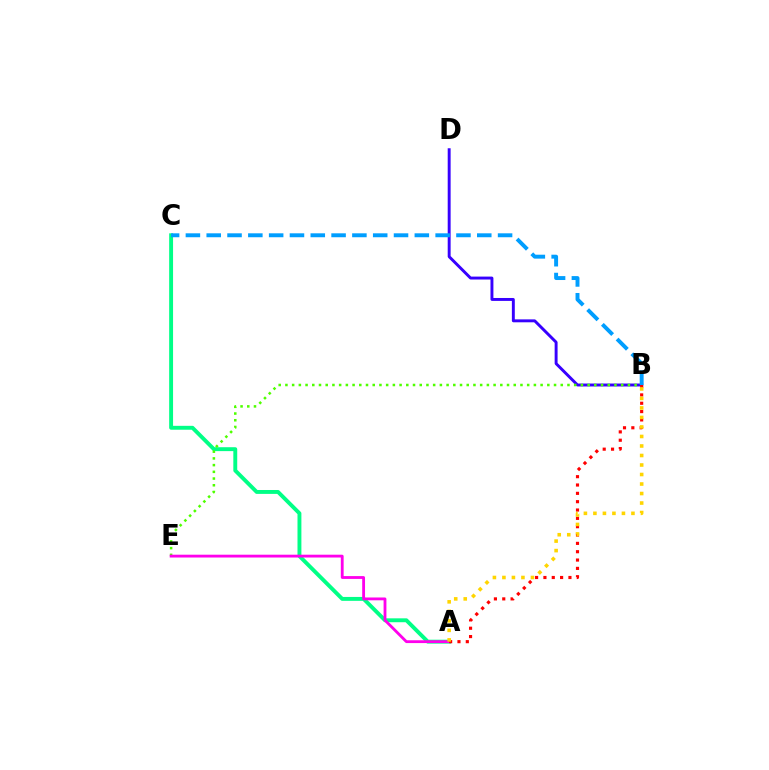{('A', 'C'): [{'color': '#00ff86', 'line_style': 'solid', 'thickness': 2.81}], ('B', 'D'): [{'color': '#3700ff', 'line_style': 'solid', 'thickness': 2.11}], ('B', 'E'): [{'color': '#4fff00', 'line_style': 'dotted', 'thickness': 1.82}], ('A', 'E'): [{'color': '#ff00ed', 'line_style': 'solid', 'thickness': 2.03}], ('A', 'B'): [{'color': '#ff0000', 'line_style': 'dotted', 'thickness': 2.27}, {'color': '#ffd500', 'line_style': 'dotted', 'thickness': 2.58}], ('B', 'C'): [{'color': '#009eff', 'line_style': 'dashed', 'thickness': 2.83}]}